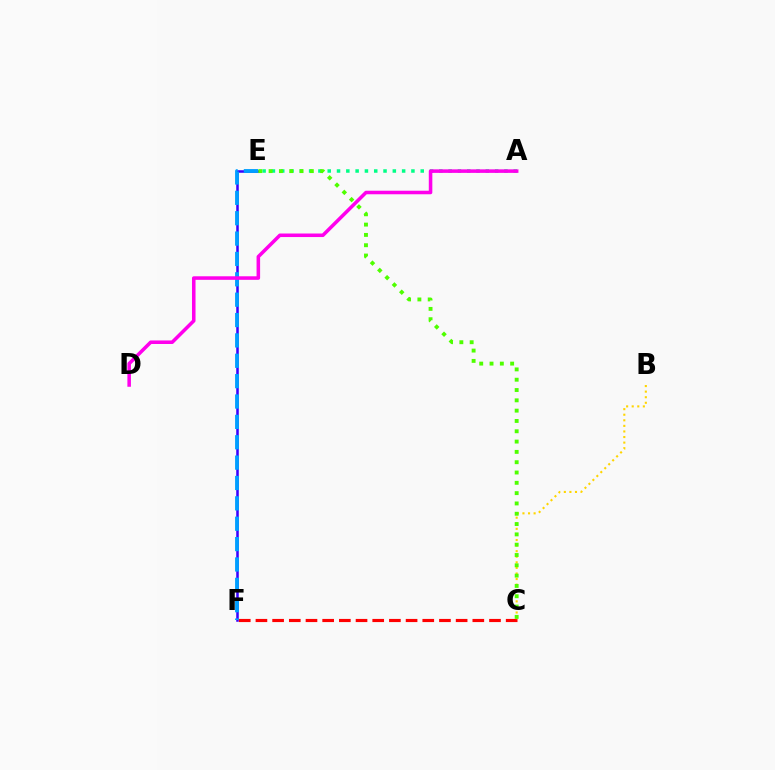{('E', 'F'): [{'color': '#3700ff', 'line_style': 'solid', 'thickness': 1.83}, {'color': '#009eff', 'line_style': 'dashed', 'thickness': 2.77}], ('A', 'E'): [{'color': '#00ff86', 'line_style': 'dotted', 'thickness': 2.53}], ('A', 'D'): [{'color': '#ff00ed', 'line_style': 'solid', 'thickness': 2.55}], ('C', 'F'): [{'color': '#ff0000', 'line_style': 'dashed', 'thickness': 2.27}], ('B', 'C'): [{'color': '#ffd500', 'line_style': 'dotted', 'thickness': 1.52}], ('C', 'E'): [{'color': '#4fff00', 'line_style': 'dotted', 'thickness': 2.8}]}